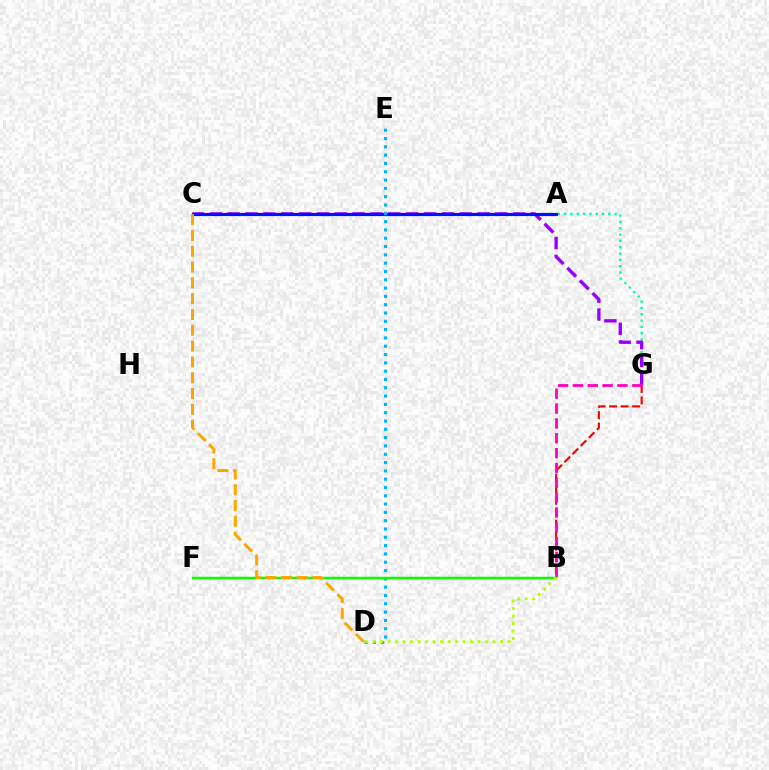{('A', 'G'): [{'color': '#00ff9d', 'line_style': 'dotted', 'thickness': 1.72}], ('B', 'G'): [{'color': '#ff0000', 'line_style': 'dashed', 'thickness': 1.56}, {'color': '#ff00bd', 'line_style': 'dashed', 'thickness': 2.02}], ('C', 'G'): [{'color': '#9b00ff', 'line_style': 'dashed', 'thickness': 2.42}], ('A', 'C'): [{'color': '#0010ff', 'line_style': 'solid', 'thickness': 2.28}], ('D', 'E'): [{'color': '#00b5ff', 'line_style': 'dotted', 'thickness': 2.26}], ('B', 'F'): [{'color': '#08ff00', 'line_style': 'solid', 'thickness': 1.78}], ('C', 'D'): [{'color': '#ffa500', 'line_style': 'dashed', 'thickness': 2.15}], ('B', 'D'): [{'color': '#b3ff00', 'line_style': 'dotted', 'thickness': 2.03}]}